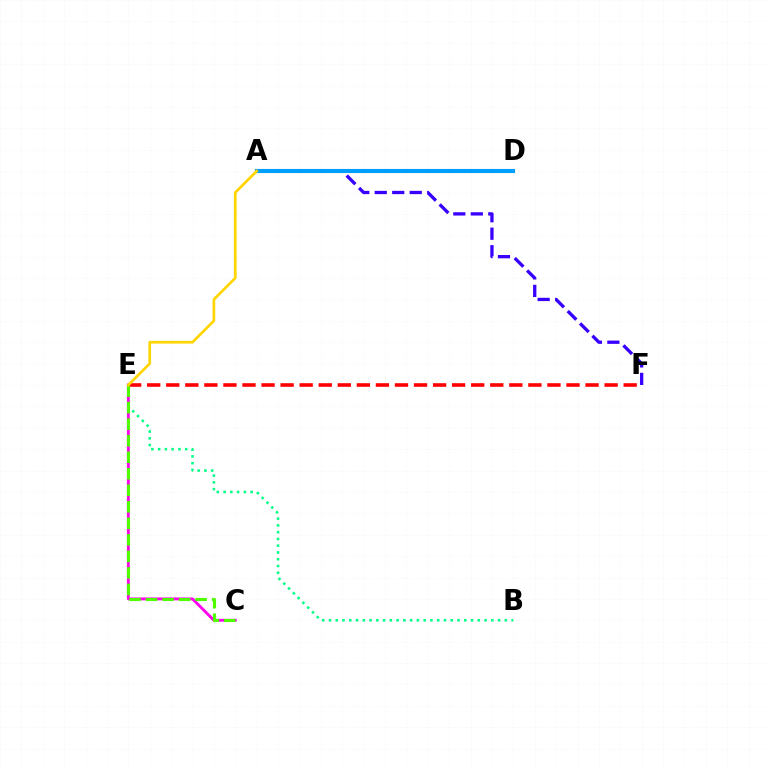{('B', 'E'): [{'color': '#00ff86', 'line_style': 'dotted', 'thickness': 1.84}], ('C', 'E'): [{'color': '#ff00ed', 'line_style': 'solid', 'thickness': 2.06}, {'color': '#4fff00', 'line_style': 'dashed', 'thickness': 2.25}], ('E', 'F'): [{'color': '#ff0000', 'line_style': 'dashed', 'thickness': 2.59}], ('A', 'F'): [{'color': '#3700ff', 'line_style': 'dashed', 'thickness': 2.38}], ('A', 'D'): [{'color': '#009eff', 'line_style': 'solid', 'thickness': 2.95}], ('A', 'E'): [{'color': '#ffd500', 'line_style': 'solid', 'thickness': 1.95}]}